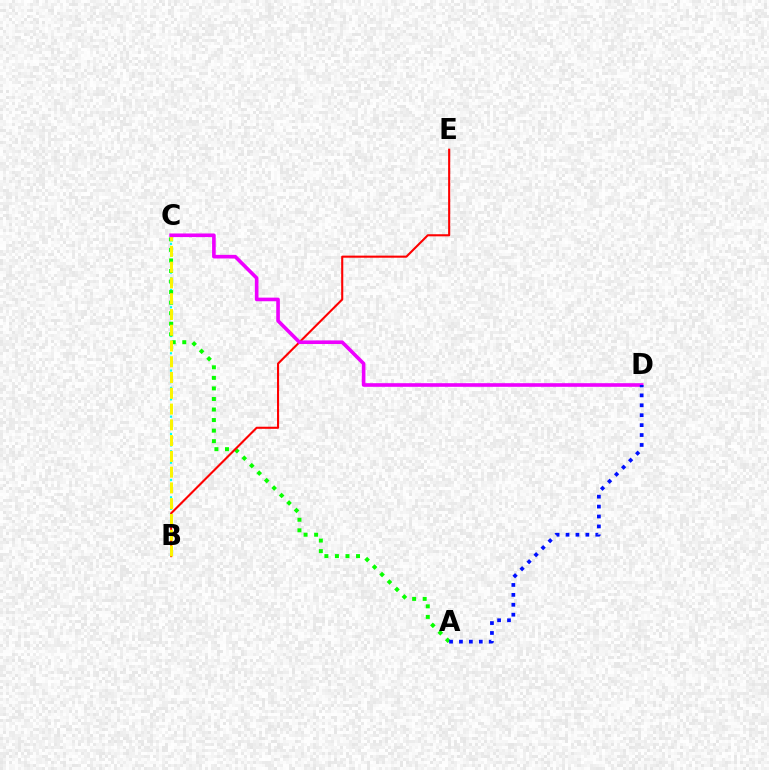{('B', 'C'): [{'color': '#00fff6', 'line_style': 'dotted', 'thickness': 1.57}, {'color': '#fcf500', 'line_style': 'dashed', 'thickness': 2.14}], ('A', 'C'): [{'color': '#08ff00', 'line_style': 'dotted', 'thickness': 2.87}], ('B', 'E'): [{'color': '#ff0000', 'line_style': 'solid', 'thickness': 1.51}], ('C', 'D'): [{'color': '#ee00ff', 'line_style': 'solid', 'thickness': 2.61}], ('A', 'D'): [{'color': '#0010ff', 'line_style': 'dotted', 'thickness': 2.69}]}